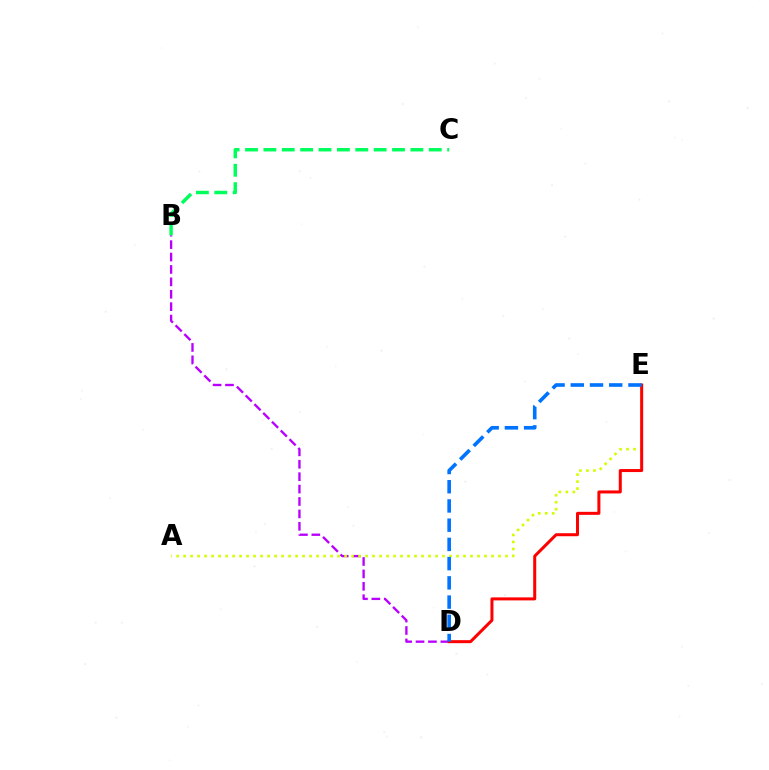{('B', 'D'): [{'color': '#b900ff', 'line_style': 'dashed', 'thickness': 1.69}], ('B', 'C'): [{'color': '#00ff5c', 'line_style': 'dashed', 'thickness': 2.5}], ('A', 'E'): [{'color': '#d1ff00', 'line_style': 'dotted', 'thickness': 1.9}], ('D', 'E'): [{'color': '#ff0000', 'line_style': 'solid', 'thickness': 2.17}, {'color': '#0074ff', 'line_style': 'dashed', 'thickness': 2.61}]}